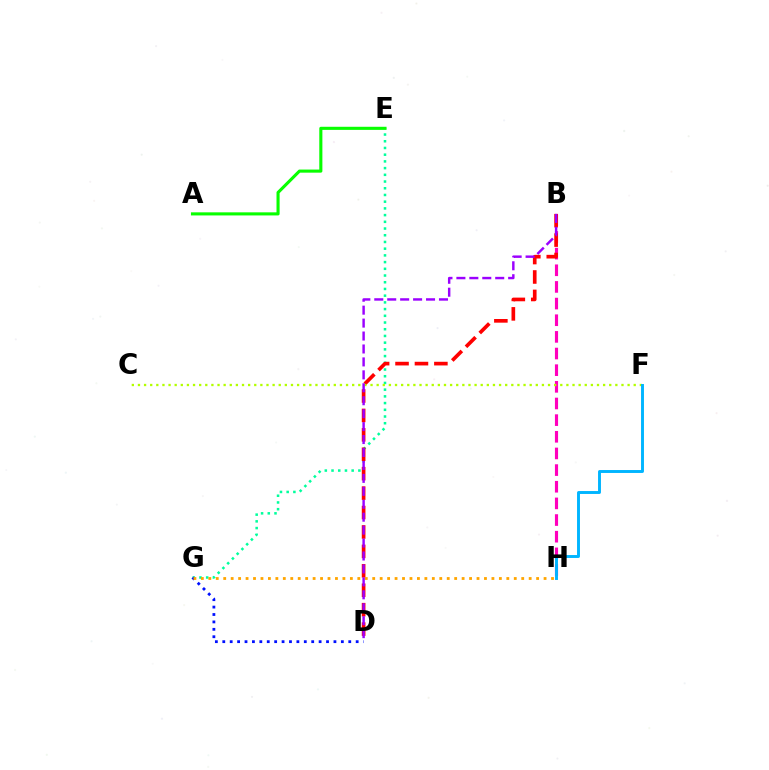{('E', 'G'): [{'color': '#00ff9d', 'line_style': 'dotted', 'thickness': 1.82}], ('B', 'H'): [{'color': '#ff00bd', 'line_style': 'dashed', 'thickness': 2.26}], ('B', 'D'): [{'color': '#ff0000', 'line_style': 'dashed', 'thickness': 2.64}, {'color': '#9b00ff', 'line_style': 'dashed', 'thickness': 1.76}], ('D', 'G'): [{'color': '#0010ff', 'line_style': 'dotted', 'thickness': 2.01}], ('G', 'H'): [{'color': '#ffa500', 'line_style': 'dotted', 'thickness': 2.02}], ('C', 'F'): [{'color': '#b3ff00', 'line_style': 'dotted', 'thickness': 1.66}], ('F', 'H'): [{'color': '#00b5ff', 'line_style': 'solid', 'thickness': 2.1}], ('A', 'E'): [{'color': '#08ff00', 'line_style': 'solid', 'thickness': 2.23}]}